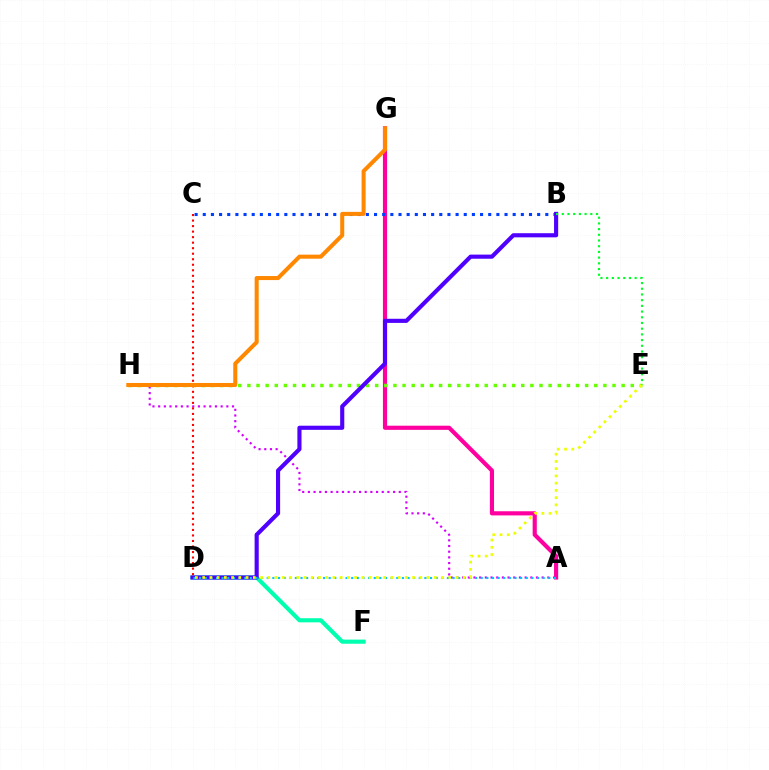{('A', 'G'): [{'color': '#ff00a0', 'line_style': 'solid', 'thickness': 2.99}], ('D', 'F'): [{'color': '#00ffaf', 'line_style': 'solid', 'thickness': 2.97}], ('E', 'H'): [{'color': '#66ff00', 'line_style': 'dotted', 'thickness': 2.48}], ('A', 'H'): [{'color': '#d600ff', 'line_style': 'dotted', 'thickness': 1.54}], ('B', 'C'): [{'color': '#003fff', 'line_style': 'dotted', 'thickness': 2.22}], ('B', 'D'): [{'color': '#4f00ff', 'line_style': 'solid', 'thickness': 2.97}], ('A', 'D'): [{'color': '#00c7ff', 'line_style': 'dotted', 'thickness': 1.53}], ('D', 'E'): [{'color': '#eeff00', 'line_style': 'dotted', 'thickness': 1.97}], ('C', 'D'): [{'color': '#ff0000', 'line_style': 'dotted', 'thickness': 1.5}], ('G', 'H'): [{'color': '#ff8800', 'line_style': 'solid', 'thickness': 2.91}], ('B', 'E'): [{'color': '#00ff27', 'line_style': 'dotted', 'thickness': 1.55}]}